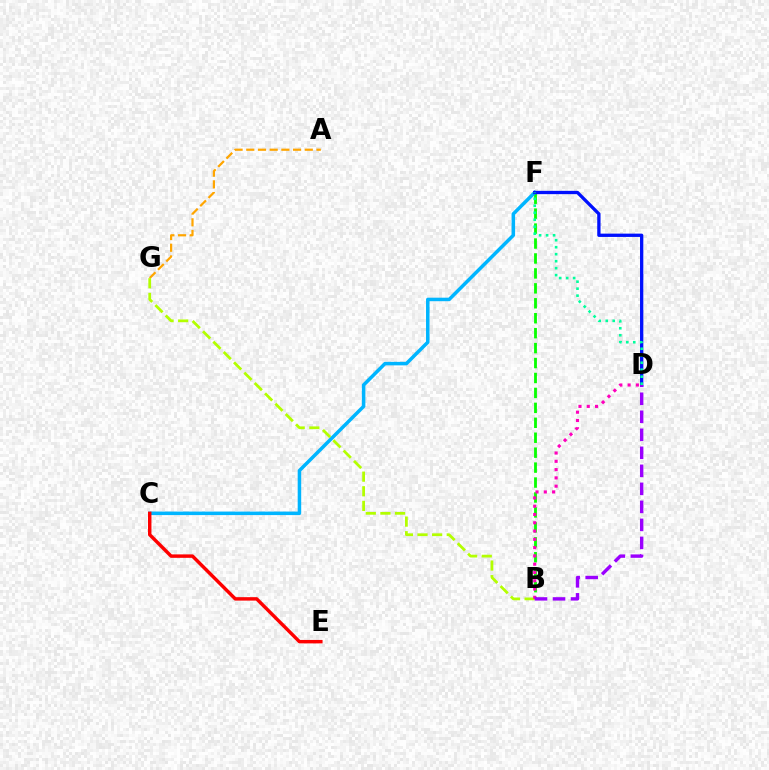{('A', 'G'): [{'color': '#ffa500', 'line_style': 'dashed', 'thickness': 1.59}], ('B', 'F'): [{'color': '#08ff00', 'line_style': 'dashed', 'thickness': 2.03}], ('C', 'F'): [{'color': '#00b5ff', 'line_style': 'solid', 'thickness': 2.53}], ('B', 'G'): [{'color': '#b3ff00', 'line_style': 'dashed', 'thickness': 1.99}], ('D', 'F'): [{'color': '#0010ff', 'line_style': 'solid', 'thickness': 2.38}, {'color': '#00ff9d', 'line_style': 'dotted', 'thickness': 1.9}], ('B', 'D'): [{'color': '#ff00bd', 'line_style': 'dotted', 'thickness': 2.25}, {'color': '#9b00ff', 'line_style': 'dashed', 'thickness': 2.45}], ('C', 'E'): [{'color': '#ff0000', 'line_style': 'solid', 'thickness': 2.48}]}